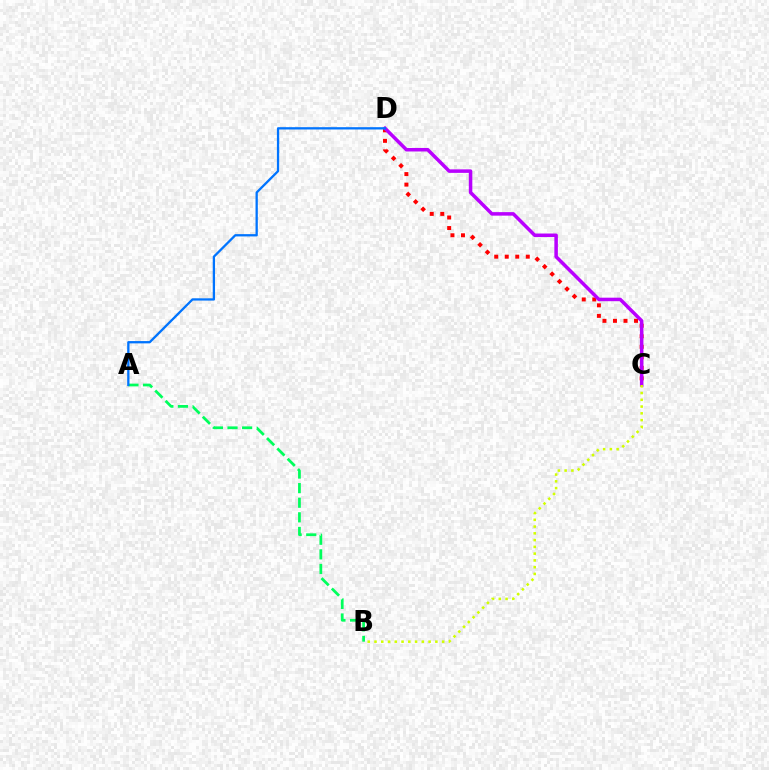{('C', 'D'): [{'color': '#ff0000', 'line_style': 'dotted', 'thickness': 2.86}, {'color': '#b900ff', 'line_style': 'solid', 'thickness': 2.53}], ('A', 'B'): [{'color': '#00ff5c', 'line_style': 'dashed', 'thickness': 1.98}], ('B', 'C'): [{'color': '#d1ff00', 'line_style': 'dotted', 'thickness': 1.84}], ('A', 'D'): [{'color': '#0074ff', 'line_style': 'solid', 'thickness': 1.65}]}